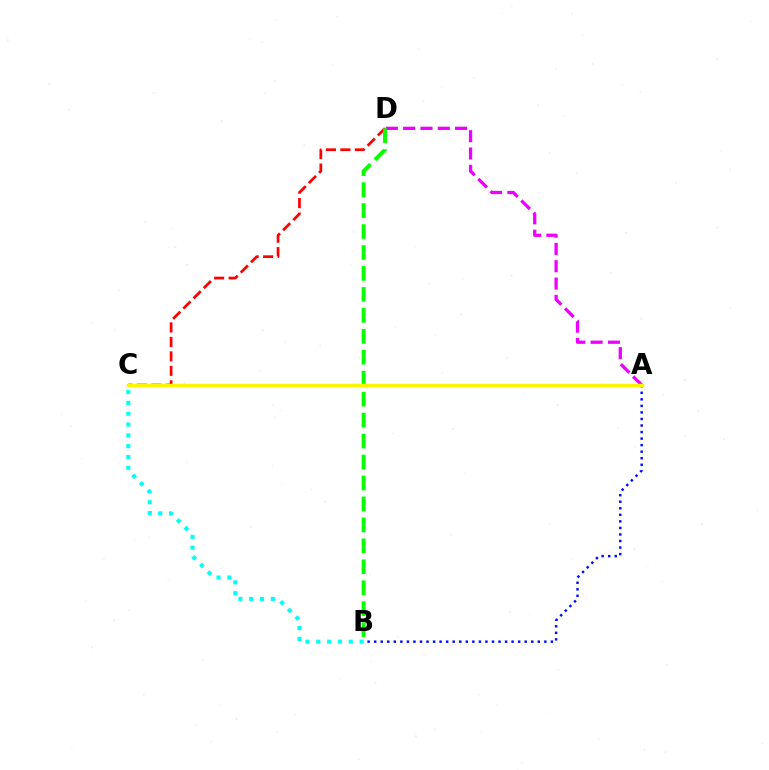{('B', 'C'): [{'color': '#00fff6', 'line_style': 'dotted', 'thickness': 2.94}], ('A', 'D'): [{'color': '#ee00ff', 'line_style': 'dashed', 'thickness': 2.35}], ('C', 'D'): [{'color': '#ff0000', 'line_style': 'dashed', 'thickness': 1.97}], ('A', 'B'): [{'color': '#0010ff', 'line_style': 'dotted', 'thickness': 1.78}], ('B', 'D'): [{'color': '#08ff00', 'line_style': 'dashed', 'thickness': 2.85}], ('A', 'C'): [{'color': '#fcf500', 'line_style': 'solid', 'thickness': 2.5}]}